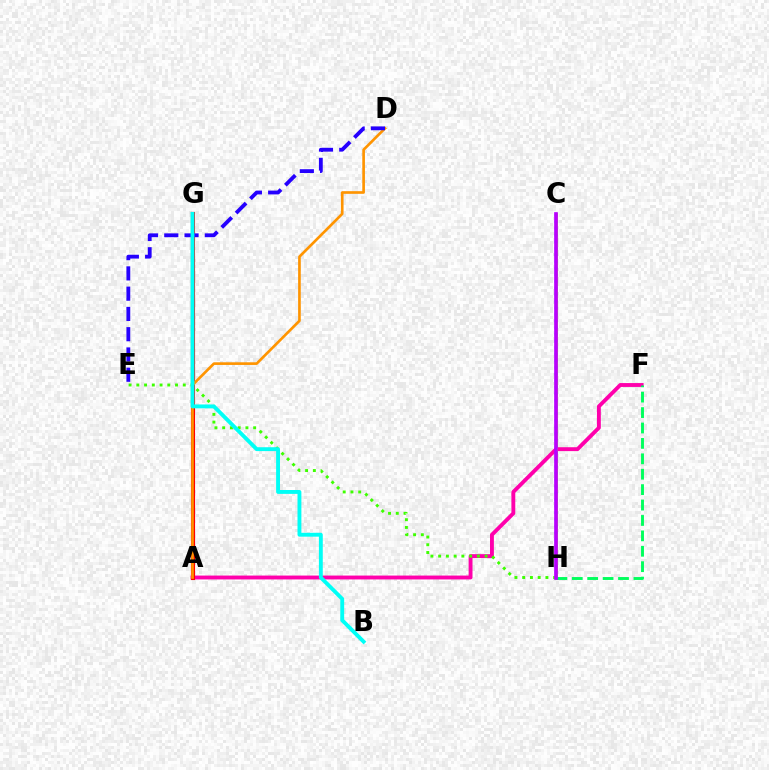{('A', 'F'): [{'color': '#ff00ac', 'line_style': 'solid', 'thickness': 2.79}], ('A', 'G'): [{'color': '#ff0000', 'line_style': 'solid', 'thickness': 2.97}], ('A', 'D'): [{'color': '#ff9400', 'line_style': 'solid', 'thickness': 1.91}], ('E', 'H'): [{'color': '#3dff00', 'line_style': 'dotted', 'thickness': 2.1}], ('C', 'H'): [{'color': '#d1ff00', 'line_style': 'solid', 'thickness': 2.11}, {'color': '#0074ff', 'line_style': 'dotted', 'thickness': 1.8}, {'color': '#b900ff', 'line_style': 'solid', 'thickness': 2.64}], ('D', 'E'): [{'color': '#2500ff', 'line_style': 'dashed', 'thickness': 2.75}], ('F', 'H'): [{'color': '#00ff5c', 'line_style': 'dashed', 'thickness': 2.09}], ('B', 'G'): [{'color': '#00fff6', 'line_style': 'solid', 'thickness': 2.79}]}